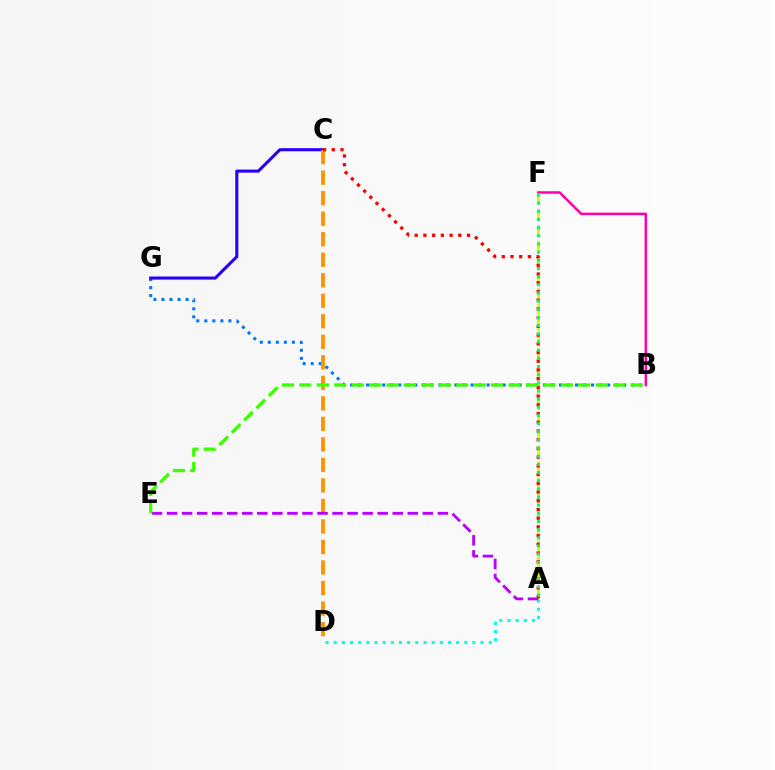{('B', 'G'): [{'color': '#0074ff', 'line_style': 'dotted', 'thickness': 2.18}], ('C', 'G'): [{'color': '#2500ff', 'line_style': 'solid', 'thickness': 2.21}], ('C', 'D'): [{'color': '#ff9400', 'line_style': 'dashed', 'thickness': 2.79}], ('B', 'F'): [{'color': '#ff00ac', 'line_style': 'solid', 'thickness': 1.81}], ('A', 'F'): [{'color': '#d1ff00', 'line_style': 'dashed', 'thickness': 2.14}, {'color': '#00ff5c', 'line_style': 'dotted', 'thickness': 2.22}], ('A', 'D'): [{'color': '#00fff6', 'line_style': 'dotted', 'thickness': 2.22}], ('A', 'C'): [{'color': '#ff0000', 'line_style': 'dotted', 'thickness': 2.37}], ('A', 'E'): [{'color': '#b900ff', 'line_style': 'dashed', 'thickness': 2.04}], ('B', 'E'): [{'color': '#3dff00', 'line_style': 'dashed', 'thickness': 2.37}]}